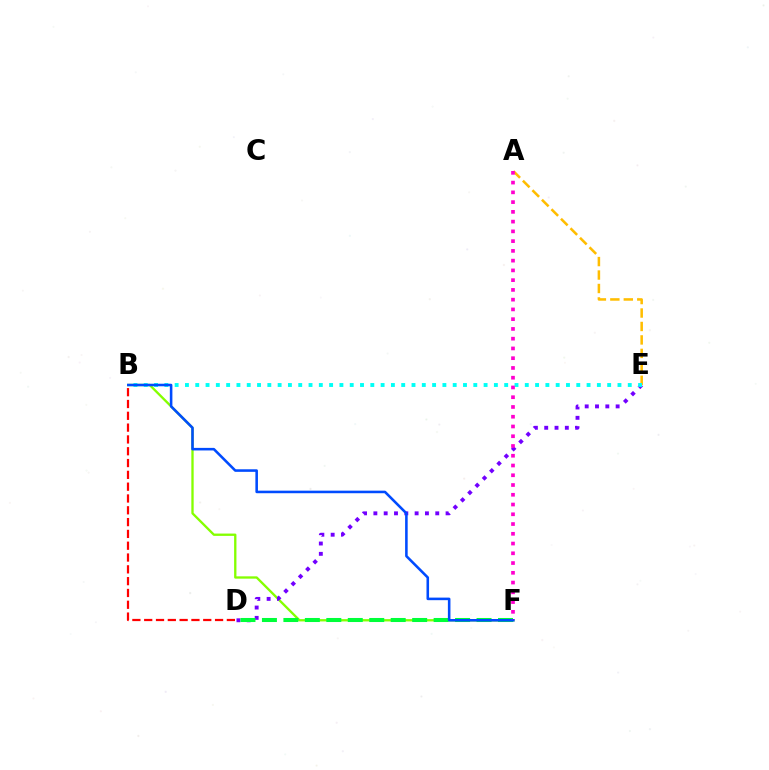{('A', 'E'): [{'color': '#ffbd00', 'line_style': 'dashed', 'thickness': 1.83}], ('B', 'F'): [{'color': '#84ff00', 'line_style': 'solid', 'thickness': 1.67}, {'color': '#004bff', 'line_style': 'solid', 'thickness': 1.85}], ('D', 'E'): [{'color': '#7200ff', 'line_style': 'dotted', 'thickness': 2.8}], ('B', 'E'): [{'color': '#00fff6', 'line_style': 'dotted', 'thickness': 2.8}], ('D', 'F'): [{'color': '#00ff39', 'line_style': 'dashed', 'thickness': 2.92}], ('B', 'D'): [{'color': '#ff0000', 'line_style': 'dashed', 'thickness': 1.6}], ('A', 'F'): [{'color': '#ff00cf', 'line_style': 'dotted', 'thickness': 2.65}]}